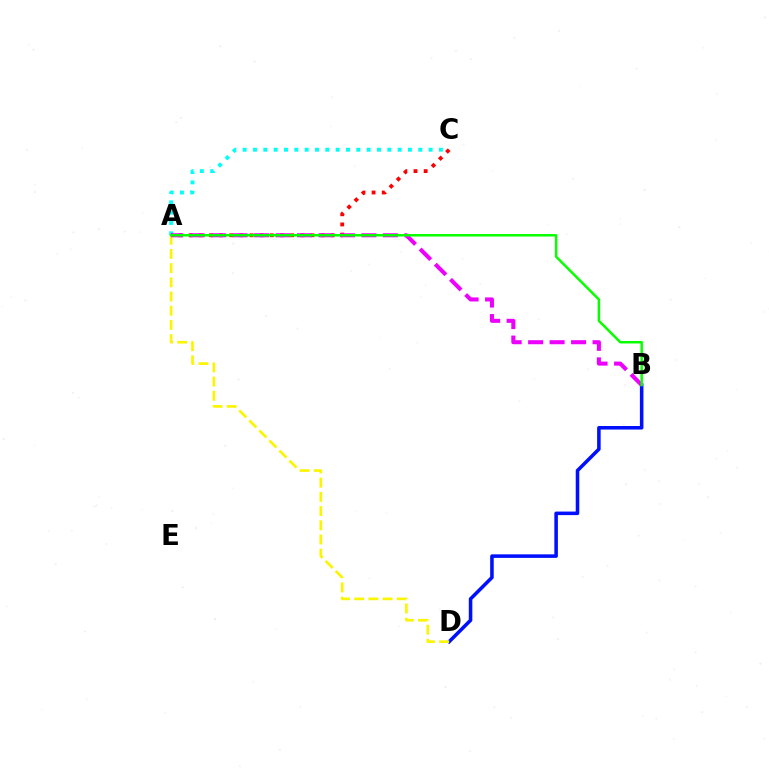{('A', 'C'): [{'color': '#00fff6', 'line_style': 'dotted', 'thickness': 2.81}, {'color': '#ff0000', 'line_style': 'dotted', 'thickness': 2.76}], ('B', 'D'): [{'color': '#0010ff', 'line_style': 'solid', 'thickness': 2.55}], ('A', 'D'): [{'color': '#fcf500', 'line_style': 'dashed', 'thickness': 1.93}], ('A', 'B'): [{'color': '#ee00ff', 'line_style': 'dashed', 'thickness': 2.92}, {'color': '#08ff00', 'line_style': 'solid', 'thickness': 1.79}]}